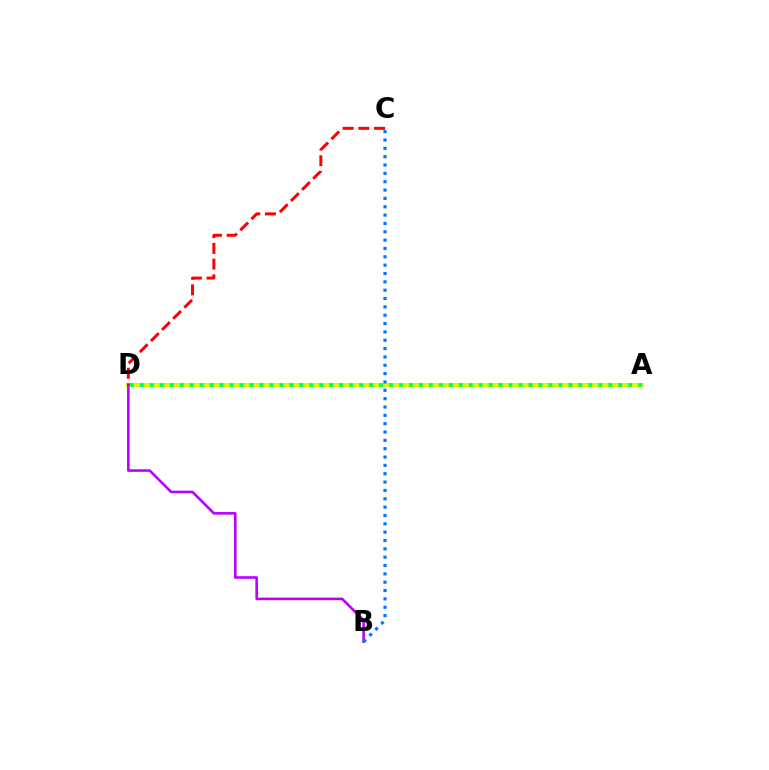{('A', 'D'): [{'color': '#d1ff00', 'line_style': 'solid', 'thickness': 2.98}, {'color': '#00ff5c', 'line_style': 'dotted', 'thickness': 2.71}], ('B', 'D'): [{'color': '#b900ff', 'line_style': 'solid', 'thickness': 1.87}], ('B', 'C'): [{'color': '#0074ff', 'line_style': 'dotted', 'thickness': 2.27}], ('C', 'D'): [{'color': '#ff0000', 'line_style': 'dashed', 'thickness': 2.13}]}